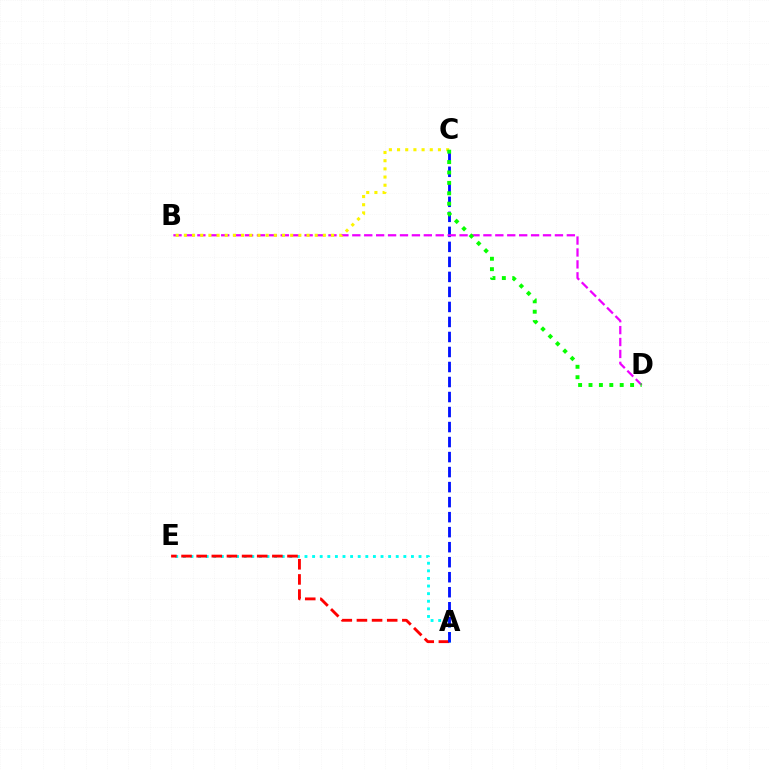{('A', 'E'): [{'color': '#00fff6', 'line_style': 'dotted', 'thickness': 2.07}, {'color': '#ff0000', 'line_style': 'dashed', 'thickness': 2.06}], ('A', 'C'): [{'color': '#0010ff', 'line_style': 'dashed', 'thickness': 2.04}], ('B', 'D'): [{'color': '#ee00ff', 'line_style': 'dashed', 'thickness': 1.62}], ('B', 'C'): [{'color': '#fcf500', 'line_style': 'dotted', 'thickness': 2.22}], ('C', 'D'): [{'color': '#08ff00', 'line_style': 'dotted', 'thickness': 2.83}]}